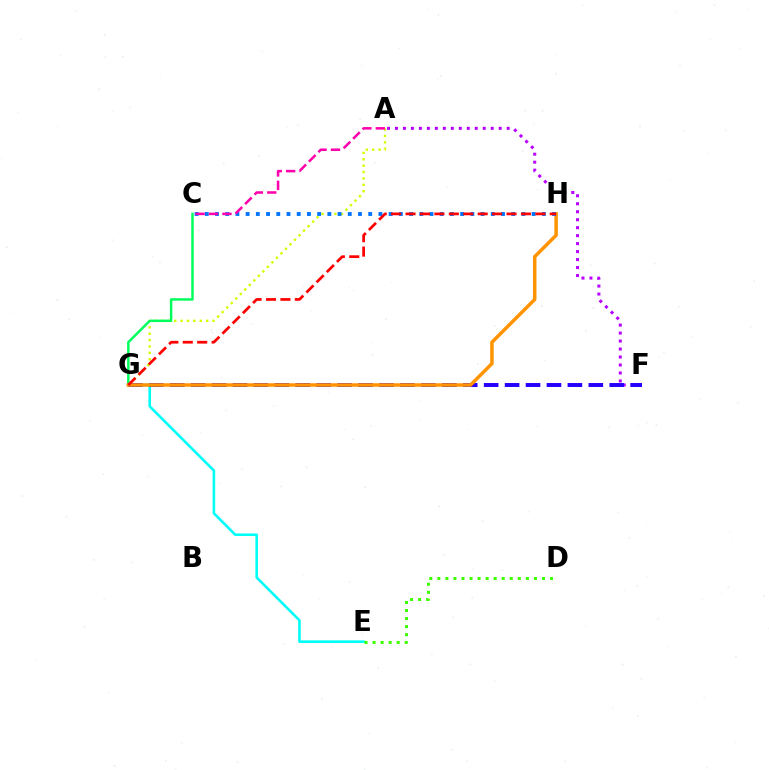{('E', 'G'): [{'color': '#00fff6', 'line_style': 'solid', 'thickness': 1.87}], ('A', 'F'): [{'color': '#b900ff', 'line_style': 'dotted', 'thickness': 2.17}], ('F', 'G'): [{'color': '#2500ff', 'line_style': 'dashed', 'thickness': 2.84}], ('A', 'G'): [{'color': '#d1ff00', 'line_style': 'dotted', 'thickness': 1.74}], ('C', 'G'): [{'color': '#00ff5c', 'line_style': 'solid', 'thickness': 1.78}], ('G', 'H'): [{'color': '#ff9400', 'line_style': 'solid', 'thickness': 2.51}, {'color': '#ff0000', 'line_style': 'dashed', 'thickness': 1.96}], ('C', 'H'): [{'color': '#0074ff', 'line_style': 'dotted', 'thickness': 2.78}], ('A', 'C'): [{'color': '#ff00ac', 'line_style': 'dashed', 'thickness': 1.82}], ('D', 'E'): [{'color': '#3dff00', 'line_style': 'dotted', 'thickness': 2.19}]}